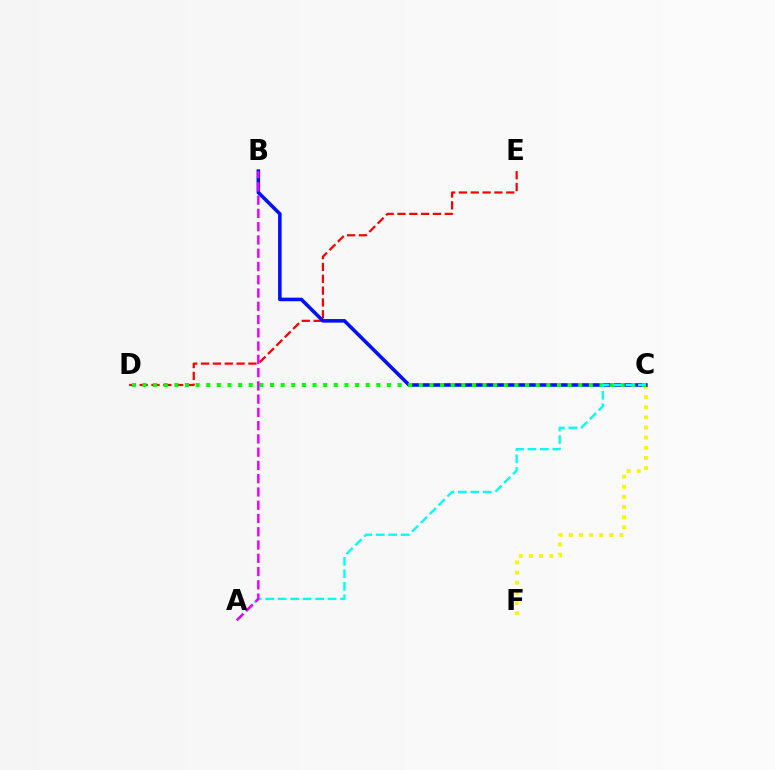{('C', 'F'): [{'color': '#fcf500', 'line_style': 'dotted', 'thickness': 2.76}], ('D', 'E'): [{'color': '#ff0000', 'line_style': 'dashed', 'thickness': 1.61}], ('B', 'C'): [{'color': '#0010ff', 'line_style': 'solid', 'thickness': 2.56}], ('C', 'D'): [{'color': '#08ff00', 'line_style': 'dotted', 'thickness': 2.89}], ('A', 'C'): [{'color': '#00fff6', 'line_style': 'dashed', 'thickness': 1.69}], ('A', 'B'): [{'color': '#ee00ff', 'line_style': 'dashed', 'thickness': 1.8}]}